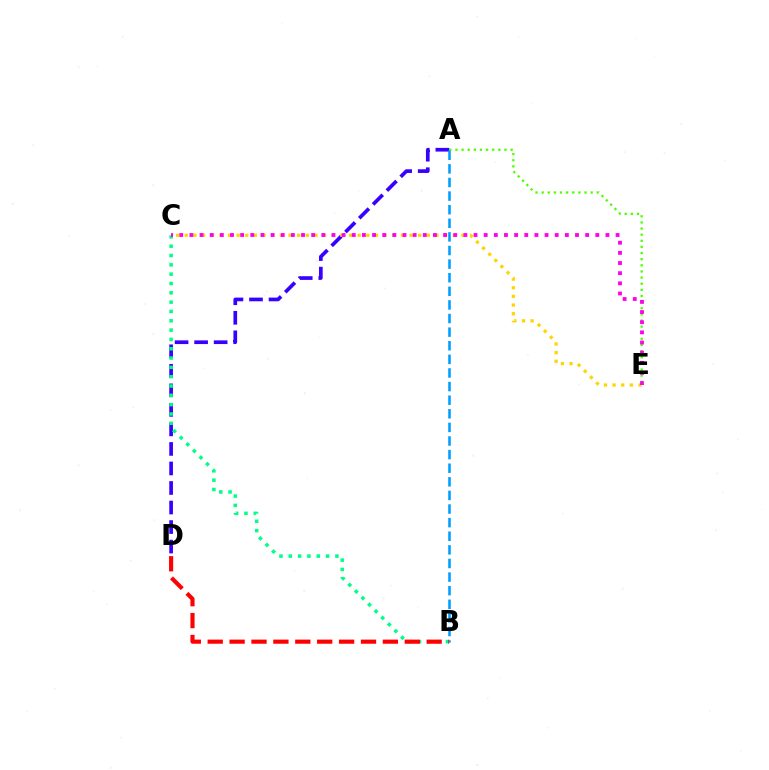{('A', 'E'): [{'color': '#4fff00', 'line_style': 'dotted', 'thickness': 1.66}], ('A', 'D'): [{'color': '#3700ff', 'line_style': 'dashed', 'thickness': 2.65}], ('B', 'C'): [{'color': '#00ff86', 'line_style': 'dotted', 'thickness': 2.53}], ('C', 'E'): [{'color': '#ffd500', 'line_style': 'dotted', 'thickness': 2.35}, {'color': '#ff00ed', 'line_style': 'dotted', 'thickness': 2.76}], ('A', 'B'): [{'color': '#009eff', 'line_style': 'dashed', 'thickness': 1.85}], ('B', 'D'): [{'color': '#ff0000', 'line_style': 'dashed', 'thickness': 2.97}]}